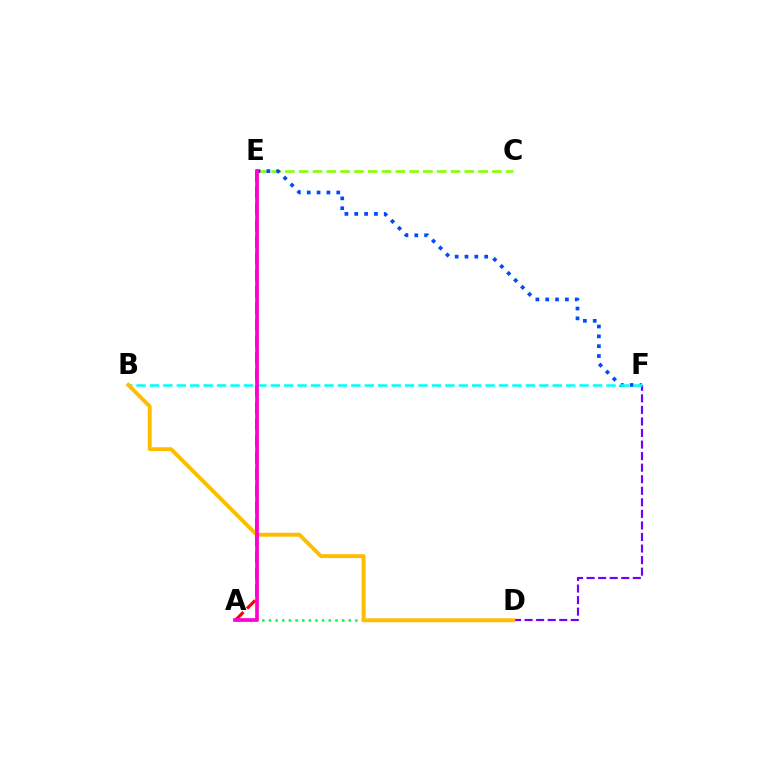{('D', 'F'): [{'color': '#7200ff', 'line_style': 'dashed', 'thickness': 1.57}], ('C', 'E'): [{'color': '#84ff00', 'line_style': 'dashed', 'thickness': 1.87}], ('E', 'F'): [{'color': '#004bff', 'line_style': 'dotted', 'thickness': 2.67}], ('A', 'E'): [{'color': '#ff0000', 'line_style': 'dashed', 'thickness': 2.25}, {'color': '#ff00cf', 'line_style': 'solid', 'thickness': 2.65}], ('A', 'D'): [{'color': '#00ff39', 'line_style': 'dotted', 'thickness': 1.81}], ('B', 'F'): [{'color': '#00fff6', 'line_style': 'dashed', 'thickness': 1.82}], ('B', 'D'): [{'color': '#ffbd00', 'line_style': 'solid', 'thickness': 2.81}]}